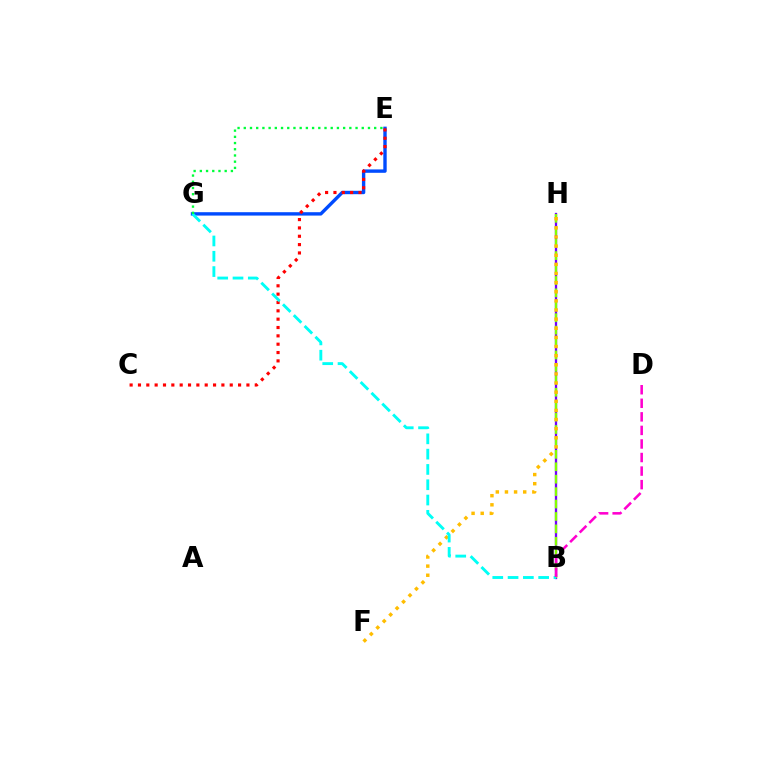{('E', 'G'): [{'color': '#004bff', 'line_style': 'solid', 'thickness': 2.43}, {'color': '#00ff39', 'line_style': 'dotted', 'thickness': 1.69}], ('B', 'H'): [{'color': '#7200ff', 'line_style': 'solid', 'thickness': 1.65}, {'color': '#84ff00', 'line_style': 'dashed', 'thickness': 1.69}], ('F', 'H'): [{'color': '#ffbd00', 'line_style': 'dotted', 'thickness': 2.48}], ('C', 'E'): [{'color': '#ff0000', 'line_style': 'dotted', 'thickness': 2.27}], ('B', 'G'): [{'color': '#00fff6', 'line_style': 'dashed', 'thickness': 2.08}], ('B', 'D'): [{'color': '#ff00cf', 'line_style': 'dashed', 'thickness': 1.84}]}